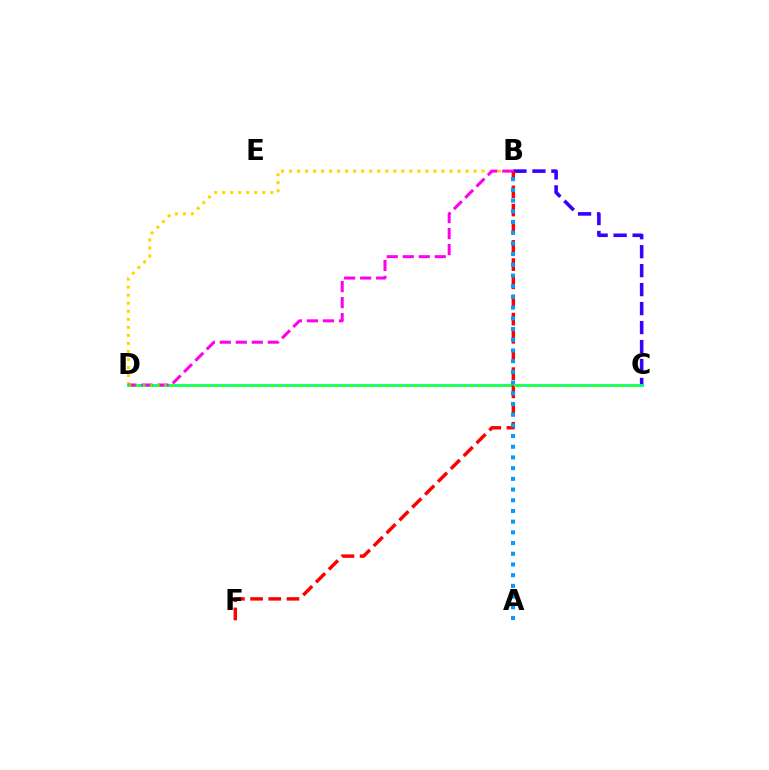{('B', 'D'): [{'color': '#ffd500', 'line_style': 'dotted', 'thickness': 2.18}, {'color': '#ff00ed', 'line_style': 'dashed', 'thickness': 2.17}], ('B', 'C'): [{'color': '#3700ff', 'line_style': 'dashed', 'thickness': 2.58}], ('C', 'D'): [{'color': '#00ff86', 'line_style': 'solid', 'thickness': 2.04}, {'color': '#4fff00', 'line_style': 'dotted', 'thickness': 1.94}], ('B', 'F'): [{'color': '#ff0000', 'line_style': 'dashed', 'thickness': 2.47}], ('A', 'B'): [{'color': '#009eff', 'line_style': 'dotted', 'thickness': 2.91}]}